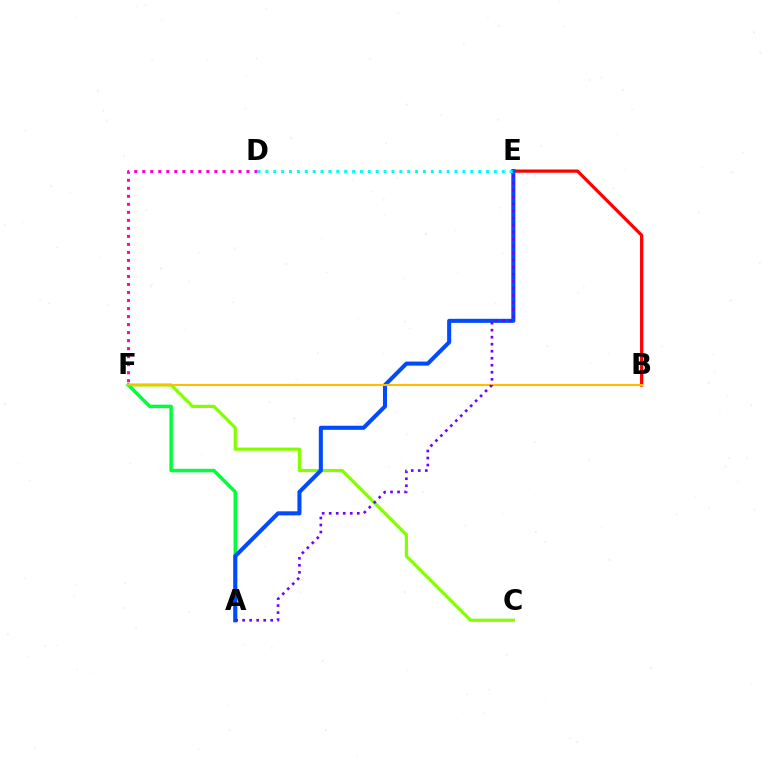{('B', 'E'): [{'color': '#ff0000', 'line_style': 'solid', 'thickness': 2.34}], ('C', 'F'): [{'color': '#84ff00', 'line_style': 'solid', 'thickness': 2.31}], ('D', 'F'): [{'color': '#ff00cf', 'line_style': 'dotted', 'thickness': 2.18}], ('A', 'F'): [{'color': '#00ff39', 'line_style': 'solid', 'thickness': 2.52}], ('A', 'E'): [{'color': '#004bff', 'line_style': 'solid', 'thickness': 2.92}, {'color': '#7200ff', 'line_style': 'dotted', 'thickness': 1.91}], ('B', 'F'): [{'color': '#ffbd00', 'line_style': 'solid', 'thickness': 1.51}], ('D', 'E'): [{'color': '#00fff6', 'line_style': 'dotted', 'thickness': 2.14}]}